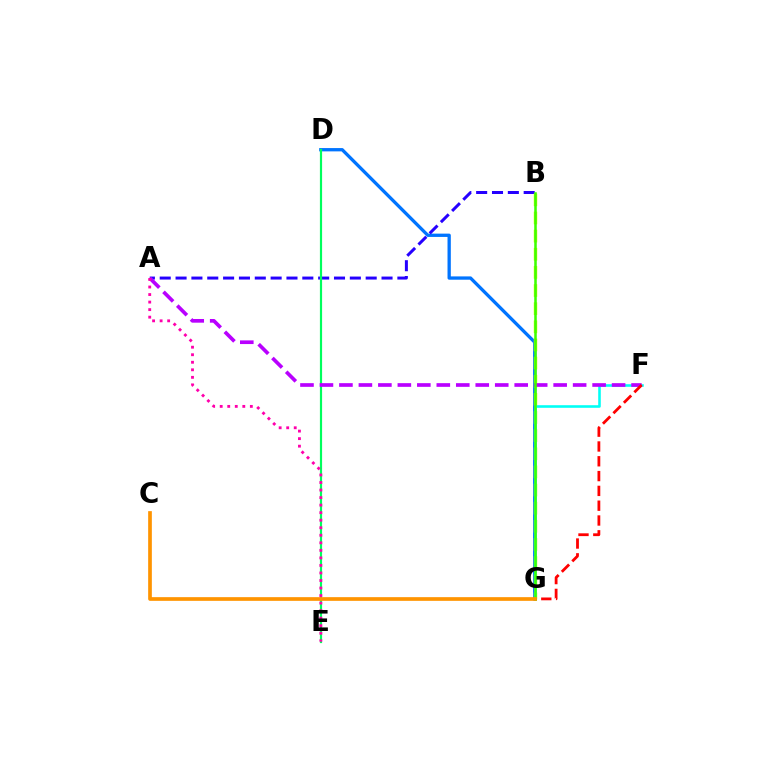{('D', 'G'): [{'color': '#0074ff', 'line_style': 'solid', 'thickness': 2.38}], ('A', 'B'): [{'color': '#2500ff', 'line_style': 'dashed', 'thickness': 2.15}], ('B', 'G'): [{'color': '#d1ff00', 'line_style': 'dashed', 'thickness': 2.46}, {'color': '#3dff00', 'line_style': 'solid', 'thickness': 1.83}], ('D', 'E'): [{'color': '#00ff5c', 'line_style': 'solid', 'thickness': 1.57}], ('F', 'G'): [{'color': '#00fff6', 'line_style': 'solid', 'thickness': 1.86}, {'color': '#ff0000', 'line_style': 'dashed', 'thickness': 2.01}], ('A', 'F'): [{'color': '#b900ff', 'line_style': 'dashed', 'thickness': 2.65}], ('A', 'E'): [{'color': '#ff00ac', 'line_style': 'dotted', 'thickness': 2.05}], ('C', 'G'): [{'color': '#ff9400', 'line_style': 'solid', 'thickness': 2.65}]}